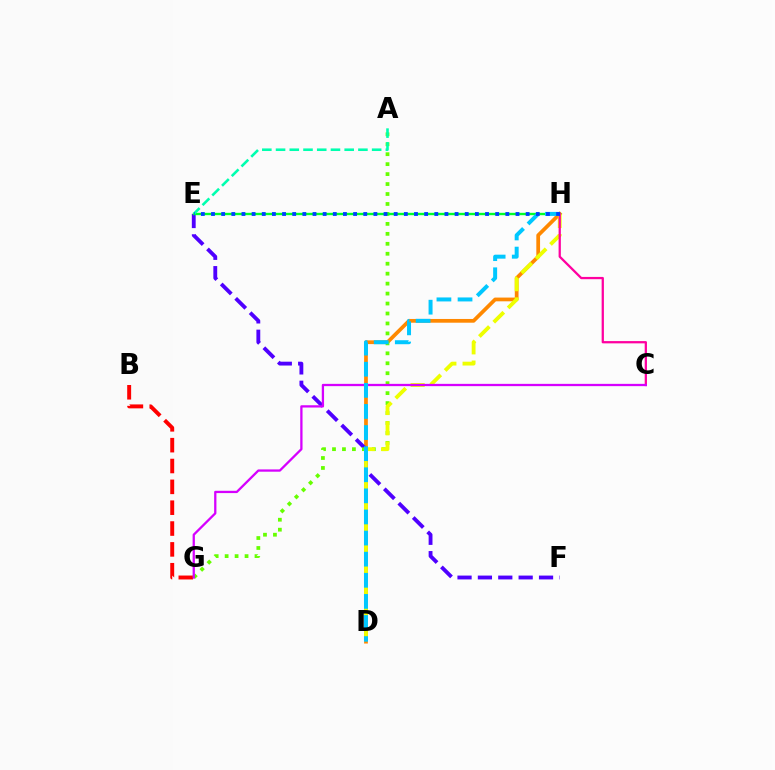{('B', 'G'): [{'color': '#ff0000', 'line_style': 'dashed', 'thickness': 2.83}], ('D', 'H'): [{'color': '#ff8800', 'line_style': 'solid', 'thickness': 2.69}, {'color': '#eeff00', 'line_style': 'dashed', 'thickness': 2.75}, {'color': '#00c7ff', 'line_style': 'dashed', 'thickness': 2.87}], ('E', 'F'): [{'color': '#4f00ff', 'line_style': 'dashed', 'thickness': 2.77}], ('A', 'G'): [{'color': '#66ff00', 'line_style': 'dotted', 'thickness': 2.71}], ('E', 'H'): [{'color': '#00ff27', 'line_style': 'solid', 'thickness': 1.71}, {'color': '#003fff', 'line_style': 'dotted', 'thickness': 2.76}], ('C', 'H'): [{'color': '#ff00a0', 'line_style': 'solid', 'thickness': 1.63}], ('C', 'G'): [{'color': '#d600ff', 'line_style': 'solid', 'thickness': 1.64}], ('A', 'E'): [{'color': '#00ffaf', 'line_style': 'dashed', 'thickness': 1.86}]}